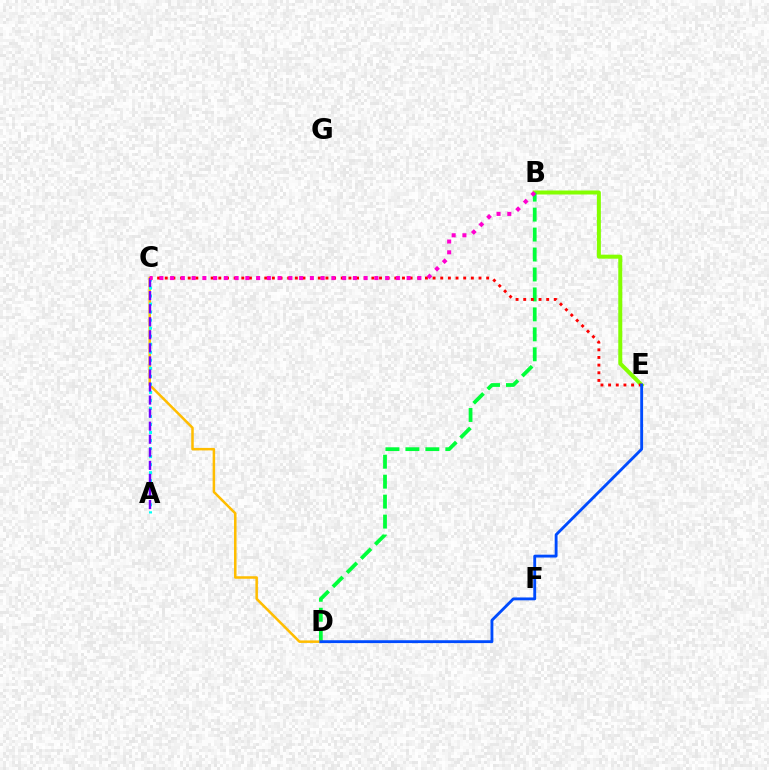{('B', 'E'): [{'color': '#84ff00', 'line_style': 'solid', 'thickness': 2.87}], ('B', 'D'): [{'color': '#00ff39', 'line_style': 'dashed', 'thickness': 2.71}], ('C', 'D'): [{'color': '#ffbd00', 'line_style': 'solid', 'thickness': 1.81}], ('C', 'E'): [{'color': '#ff0000', 'line_style': 'dotted', 'thickness': 2.08}], ('D', 'E'): [{'color': '#004bff', 'line_style': 'solid', 'thickness': 2.05}], ('A', 'C'): [{'color': '#00fff6', 'line_style': 'dotted', 'thickness': 2.18}, {'color': '#7200ff', 'line_style': 'dashed', 'thickness': 1.77}], ('B', 'C'): [{'color': '#ff00cf', 'line_style': 'dotted', 'thickness': 2.92}]}